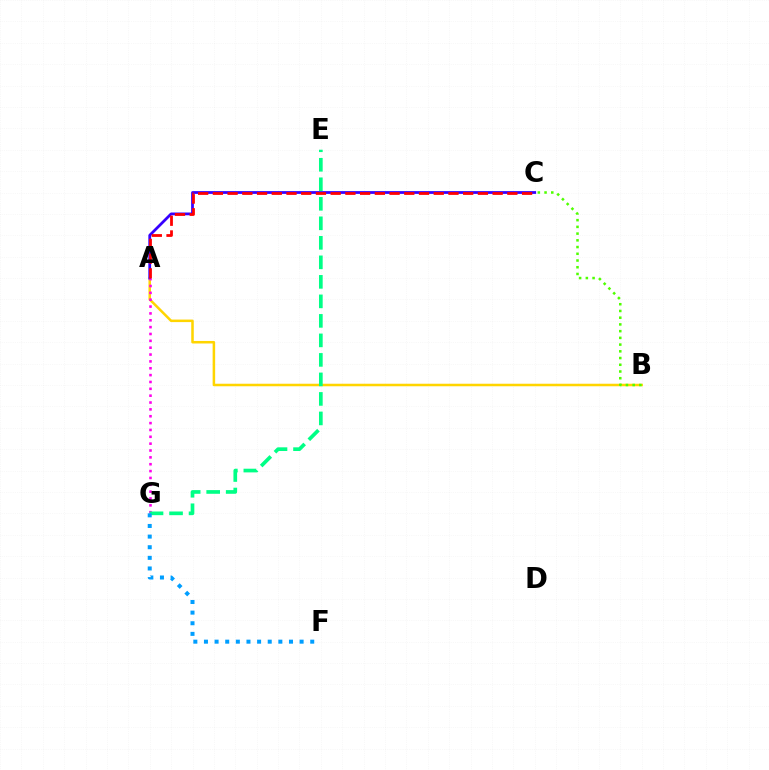{('A', 'B'): [{'color': '#ffd500', 'line_style': 'solid', 'thickness': 1.82}], ('A', 'C'): [{'color': '#3700ff', 'line_style': 'solid', 'thickness': 1.99}, {'color': '#ff0000', 'line_style': 'dashed', 'thickness': 2.0}], ('A', 'G'): [{'color': '#ff00ed', 'line_style': 'dotted', 'thickness': 1.86}], ('E', 'G'): [{'color': '#00ff86', 'line_style': 'dashed', 'thickness': 2.65}], ('F', 'G'): [{'color': '#009eff', 'line_style': 'dotted', 'thickness': 2.89}], ('B', 'C'): [{'color': '#4fff00', 'line_style': 'dotted', 'thickness': 1.83}]}